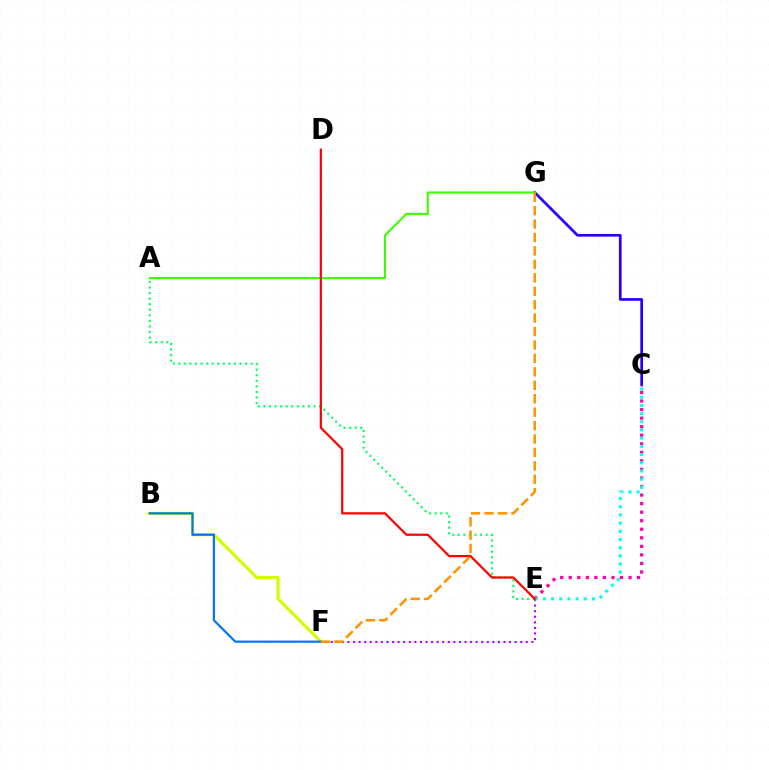{('E', 'F'): [{'color': '#b900ff', 'line_style': 'dotted', 'thickness': 1.51}], ('C', 'G'): [{'color': '#2500ff', 'line_style': 'solid', 'thickness': 1.93}], ('C', 'E'): [{'color': '#ff00ac', 'line_style': 'dotted', 'thickness': 2.32}, {'color': '#00fff6', 'line_style': 'dotted', 'thickness': 2.22}], ('A', 'E'): [{'color': '#00ff5c', 'line_style': 'dotted', 'thickness': 1.51}], ('A', 'G'): [{'color': '#3dff00', 'line_style': 'solid', 'thickness': 1.51}], ('B', 'F'): [{'color': '#d1ff00', 'line_style': 'solid', 'thickness': 2.3}, {'color': '#0074ff', 'line_style': 'solid', 'thickness': 1.56}], ('D', 'E'): [{'color': '#ff0000', 'line_style': 'solid', 'thickness': 1.59}], ('F', 'G'): [{'color': '#ff9400', 'line_style': 'dashed', 'thickness': 1.82}]}